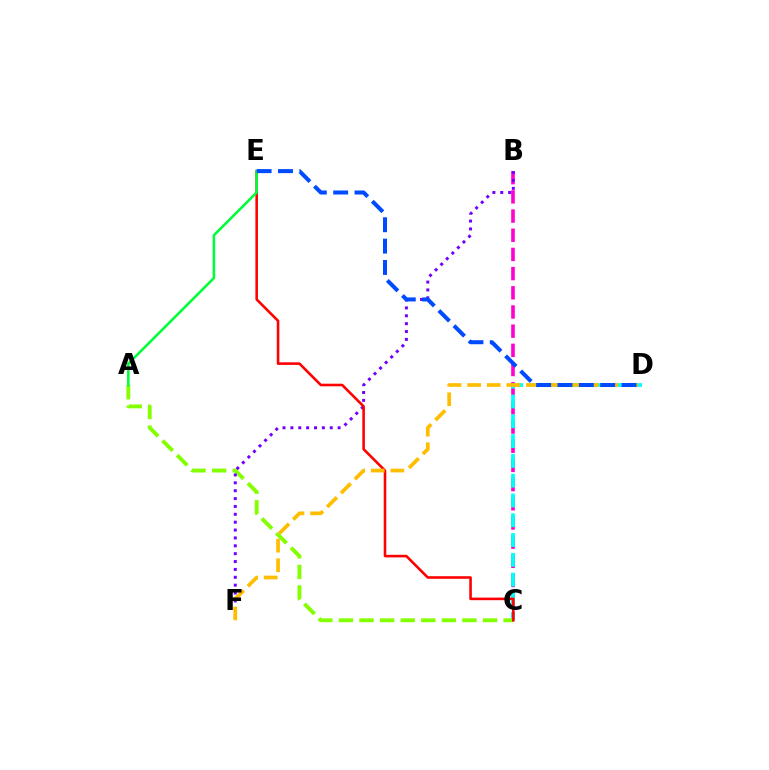{('B', 'C'): [{'color': '#ff00cf', 'line_style': 'dashed', 'thickness': 2.61}], ('C', 'D'): [{'color': '#00fff6', 'line_style': 'dashed', 'thickness': 2.69}], ('A', 'C'): [{'color': '#84ff00', 'line_style': 'dashed', 'thickness': 2.8}], ('B', 'F'): [{'color': '#7200ff', 'line_style': 'dotted', 'thickness': 2.14}], ('C', 'E'): [{'color': '#ff0000', 'line_style': 'solid', 'thickness': 1.86}], ('A', 'E'): [{'color': '#00ff39', 'line_style': 'solid', 'thickness': 1.85}], ('D', 'F'): [{'color': '#ffbd00', 'line_style': 'dashed', 'thickness': 2.66}], ('D', 'E'): [{'color': '#004bff', 'line_style': 'dashed', 'thickness': 2.9}]}